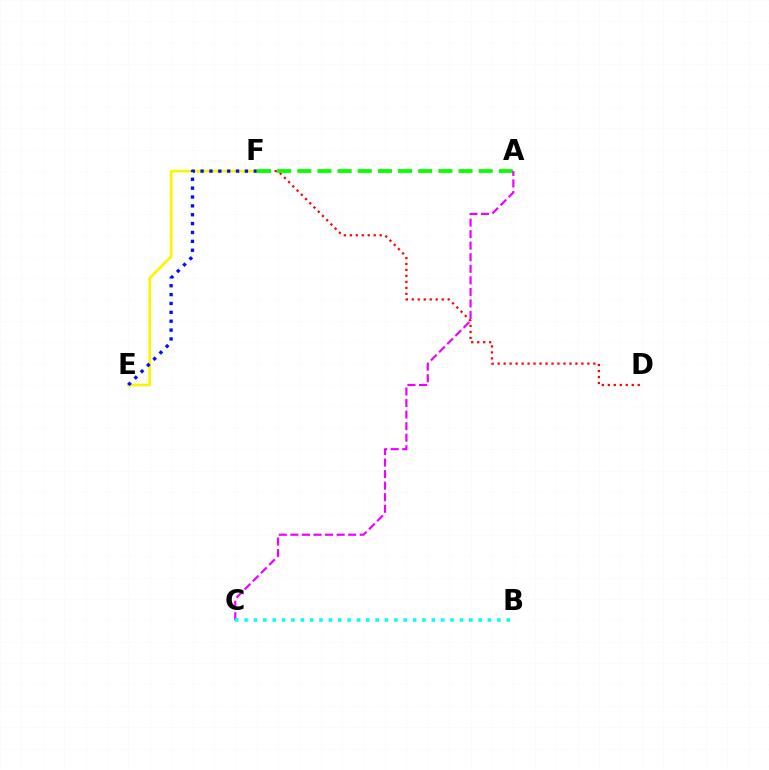{('E', 'F'): [{'color': '#fcf500', 'line_style': 'solid', 'thickness': 1.95}, {'color': '#0010ff', 'line_style': 'dotted', 'thickness': 2.41}], ('D', 'F'): [{'color': '#ff0000', 'line_style': 'dotted', 'thickness': 1.62}], ('A', 'F'): [{'color': '#08ff00', 'line_style': 'dashed', 'thickness': 2.74}], ('A', 'C'): [{'color': '#ee00ff', 'line_style': 'dashed', 'thickness': 1.57}], ('B', 'C'): [{'color': '#00fff6', 'line_style': 'dotted', 'thickness': 2.54}]}